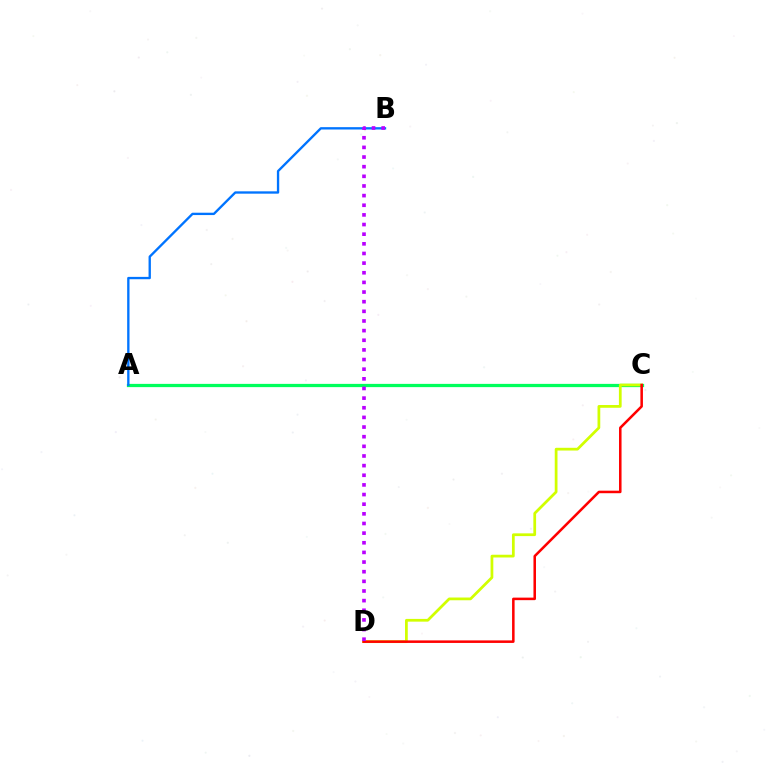{('A', 'C'): [{'color': '#00ff5c', 'line_style': 'solid', 'thickness': 2.34}], ('A', 'B'): [{'color': '#0074ff', 'line_style': 'solid', 'thickness': 1.69}], ('C', 'D'): [{'color': '#d1ff00', 'line_style': 'solid', 'thickness': 1.98}, {'color': '#ff0000', 'line_style': 'solid', 'thickness': 1.82}], ('B', 'D'): [{'color': '#b900ff', 'line_style': 'dotted', 'thickness': 2.62}]}